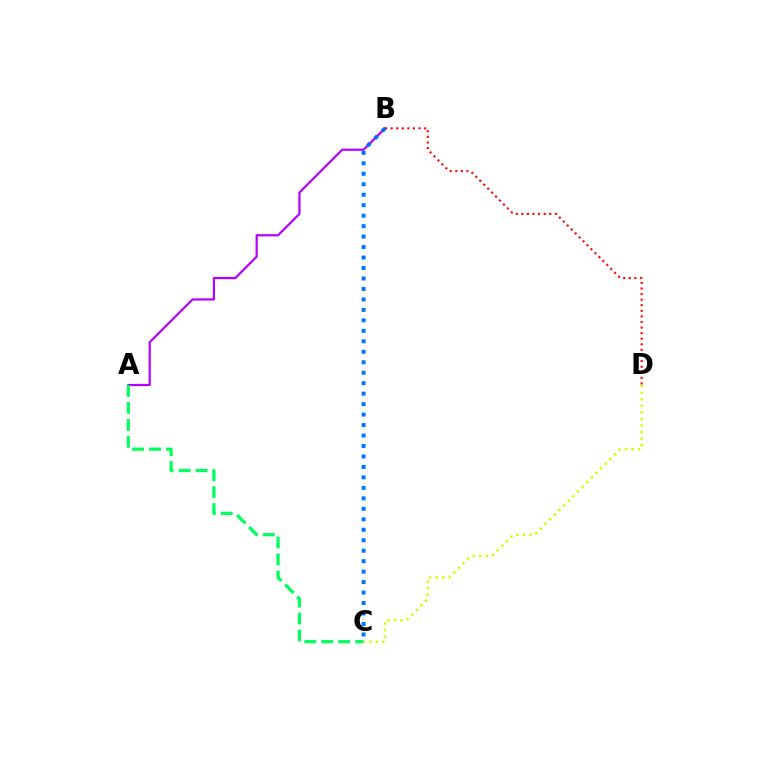{('A', 'B'): [{'color': '#b900ff', 'line_style': 'solid', 'thickness': 1.6}], ('A', 'C'): [{'color': '#00ff5c', 'line_style': 'dashed', 'thickness': 2.31}], ('C', 'D'): [{'color': '#d1ff00', 'line_style': 'dotted', 'thickness': 1.78}], ('B', 'D'): [{'color': '#ff0000', 'line_style': 'dotted', 'thickness': 1.52}], ('B', 'C'): [{'color': '#0074ff', 'line_style': 'dotted', 'thickness': 2.84}]}